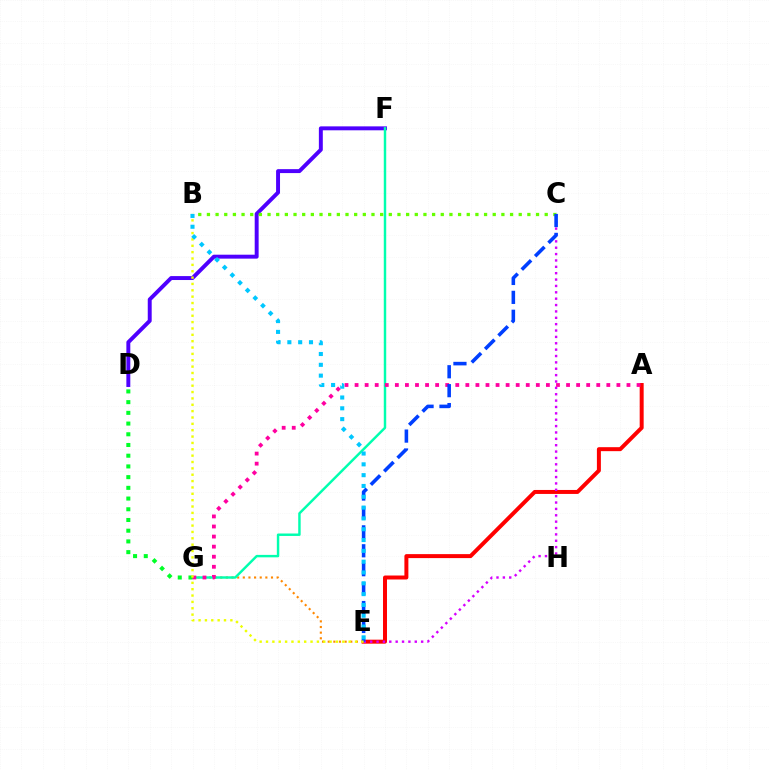{('E', 'G'): [{'color': '#ff8800', 'line_style': 'dotted', 'thickness': 1.53}], ('D', 'F'): [{'color': '#4f00ff', 'line_style': 'solid', 'thickness': 2.83}], ('F', 'G'): [{'color': '#00ffaf', 'line_style': 'solid', 'thickness': 1.76}], ('A', 'E'): [{'color': '#ff0000', 'line_style': 'solid', 'thickness': 2.86}], ('C', 'E'): [{'color': '#d600ff', 'line_style': 'dotted', 'thickness': 1.73}, {'color': '#003fff', 'line_style': 'dashed', 'thickness': 2.57}], ('D', 'G'): [{'color': '#00ff27', 'line_style': 'dotted', 'thickness': 2.91}], ('A', 'G'): [{'color': '#ff00a0', 'line_style': 'dotted', 'thickness': 2.74}], ('B', 'C'): [{'color': '#66ff00', 'line_style': 'dotted', 'thickness': 2.35}], ('B', 'E'): [{'color': '#eeff00', 'line_style': 'dotted', 'thickness': 1.73}, {'color': '#00c7ff', 'line_style': 'dotted', 'thickness': 2.94}]}